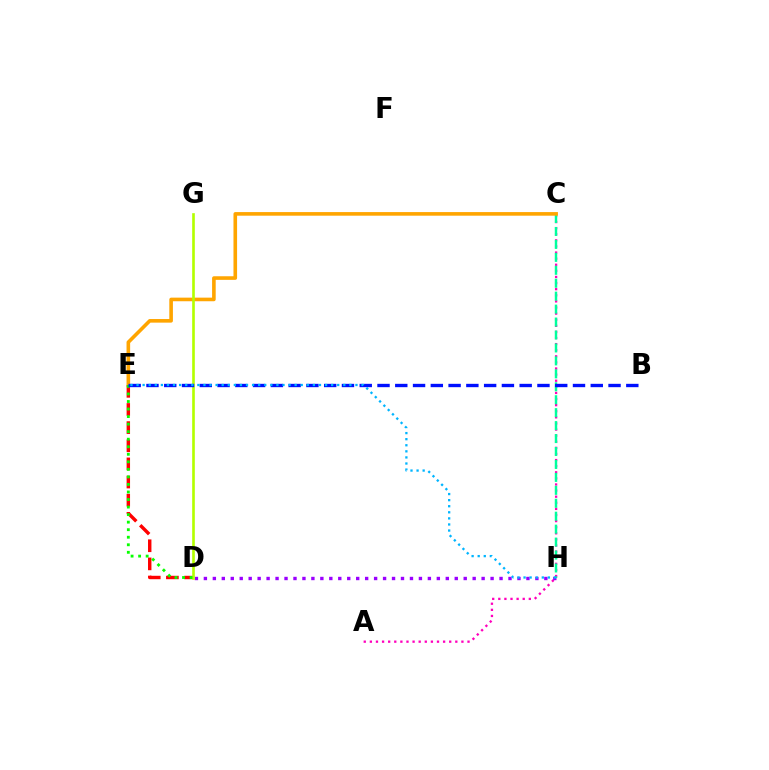{('A', 'C'): [{'color': '#ff00bd', 'line_style': 'dotted', 'thickness': 1.66}], ('D', 'E'): [{'color': '#ff0000', 'line_style': 'dashed', 'thickness': 2.46}, {'color': '#08ff00', 'line_style': 'dotted', 'thickness': 2.05}], ('D', 'H'): [{'color': '#9b00ff', 'line_style': 'dotted', 'thickness': 2.43}], ('C', 'H'): [{'color': '#00ff9d', 'line_style': 'dashed', 'thickness': 1.76}], ('C', 'E'): [{'color': '#ffa500', 'line_style': 'solid', 'thickness': 2.6}], ('D', 'G'): [{'color': '#b3ff00', 'line_style': 'solid', 'thickness': 1.9}], ('B', 'E'): [{'color': '#0010ff', 'line_style': 'dashed', 'thickness': 2.41}], ('E', 'H'): [{'color': '#00b5ff', 'line_style': 'dotted', 'thickness': 1.65}]}